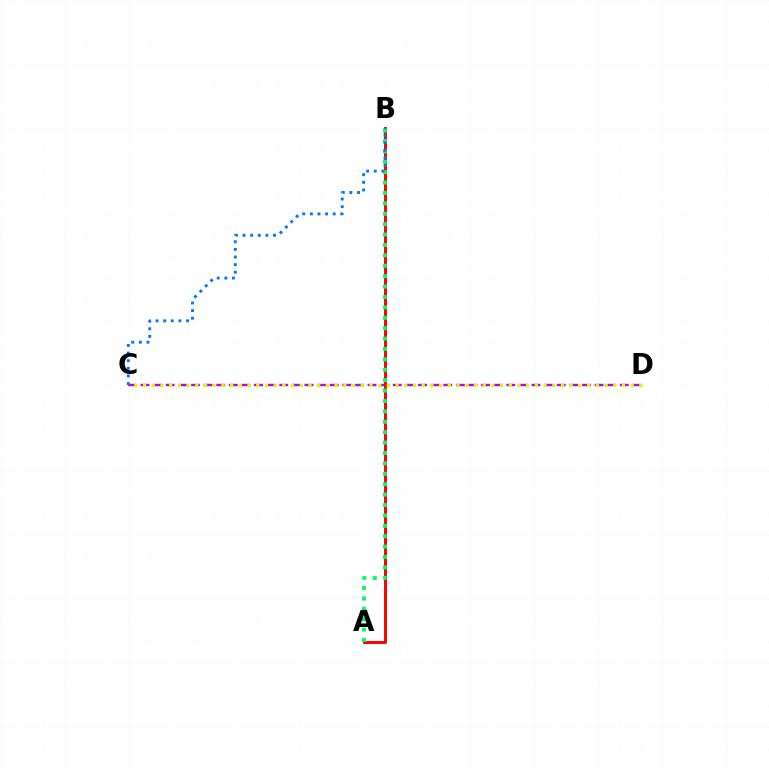{('C', 'D'): [{'color': '#b900ff', 'line_style': 'dashed', 'thickness': 1.71}, {'color': '#d1ff00', 'line_style': 'dotted', 'thickness': 2.37}], ('A', 'B'): [{'color': '#ff0000', 'line_style': 'solid', 'thickness': 2.13}, {'color': '#00ff5c', 'line_style': 'dotted', 'thickness': 2.83}], ('B', 'C'): [{'color': '#0074ff', 'line_style': 'dotted', 'thickness': 2.07}]}